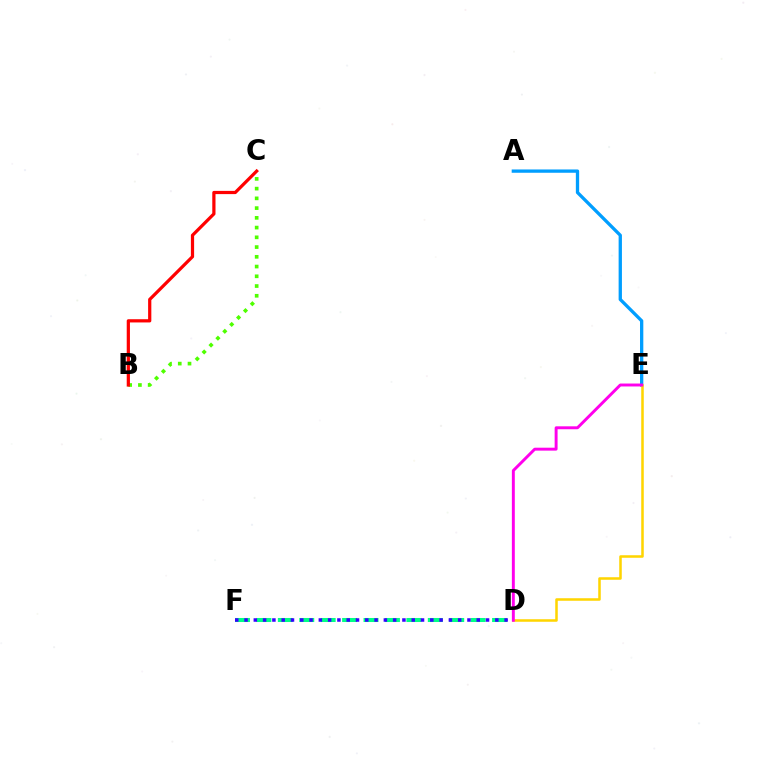{('D', 'F'): [{'color': '#00ff86', 'line_style': 'dashed', 'thickness': 2.91}, {'color': '#3700ff', 'line_style': 'dotted', 'thickness': 2.52}], ('A', 'E'): [{'color': '#009eff', 'line_style': 'solid', 'thickness': 2.38}], ('D', 'E'): [{'color': '#ffd500', 'line_style': 'solid', 'thickness': 1.82}, {'color': '#ff00ed', 'line_style': 'solid', 'thickness': 2.11}], ('B', 'C'): [{'color': '#4fff00', 'line_style': 'dotted', 'thickness': 2.65}, {'color': '#ff0000', 'line_style': 'solid', 'thickness': 2.32}]}